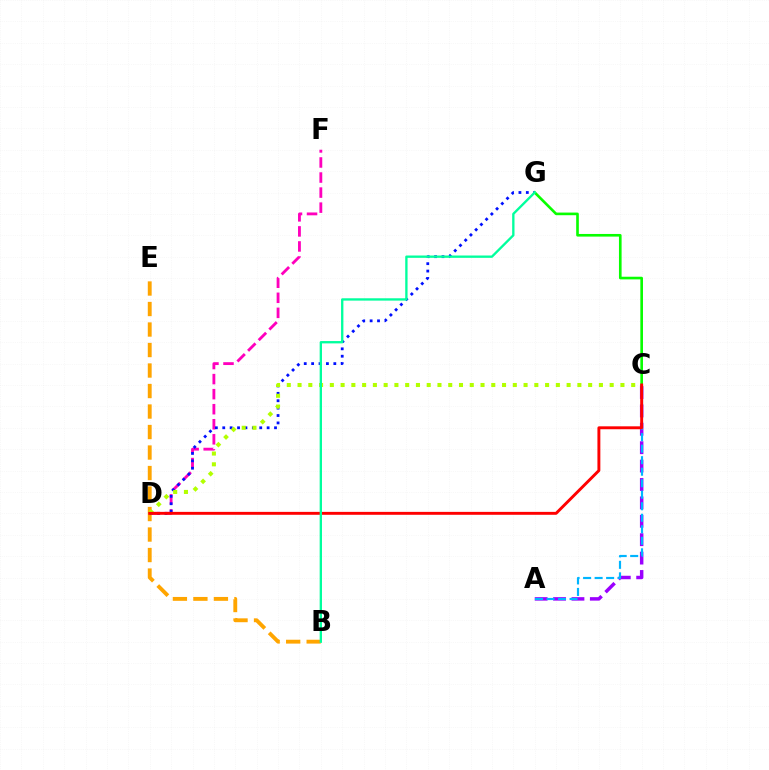{('A', 'C'): [{'color': '#9b00ff', 'line_style': 'dashed', 'thickness': 2.5}, {'color': '#00b5ff', 'line_style': 'dashed', 'thickness': 1.56}], ('B', 'E'): [{'color': '#ffa500', 'line_style': 'dashed', 'thickness': 2.79}], ('D', 'F'): [{'color': '#ff00bd', 'line_style': 'dashed', 'thickness': 2.04}], ('C', 'G'): [{'color': '#08ff00', 'line_style': 'solid', 'thickness': 1.9}], ('D', 'G'): [{'color': '#0010ff', 'line_style': 'dotted', 'thickness': 2.01}], ('C', 'D'): [{'color': '#b3ff00', 'line_style': 'dotted', 'thickness': 2.92}, {'color': '#ff0000', 'line_style': 'solid', 'thickness': 2.1}], ('B', 'G'): [{'color': '#00ff9d', 'line_style': 'solid', 'thickness': 1.68}]}